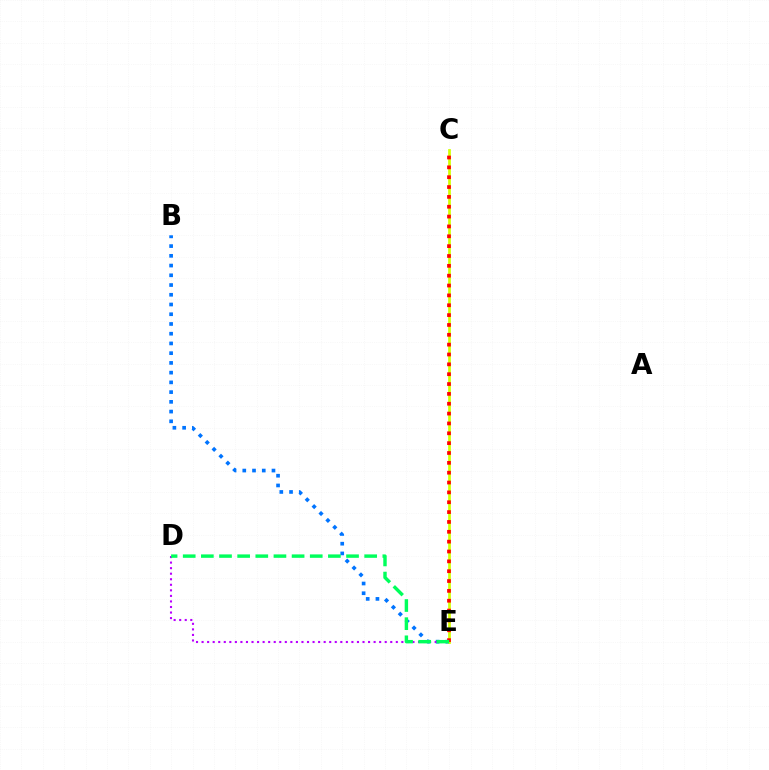{('B', 'E'): [{'color': '#0074ff', 'line_style': 'dotted', 'thickness': 2.64}], ('D', 'E'): [{'color': '#b900ff', 'line_style': 'dotted', 'thickness': 1.51}, {'color': '#00ff5c', 'line_style': 'dashed', 'thickness': 2.47}], ('C', 'E'): [{'color': '#d1ff00', 'line_style': 'solid', 'thickness': 1.96}, {'color': '#ff0000', 'line_style': 'dotted', 'thickness': 2.68}]}